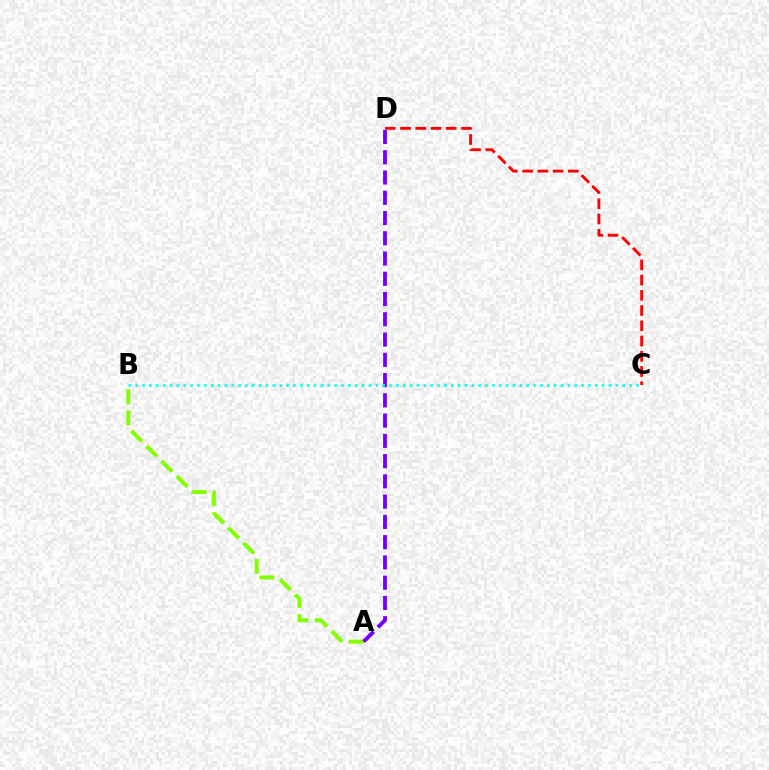{('A', 'B'): [{'color': '#84ff00', 'line_style': 'dashed', 'thickness': 2.91}], ('A', 'D'): [{'color': '#7200ff', 'line_style': 'dashed', 'thickness': 2.75}], ('C', 'D'): [{'color': '#ff0000', 'line_style': 'dashed', 'thickness': 2.07}], ('B', 'C'): [{'color': '#00fff6', 'line_style': 'dotted', 'thickness': 1.86}]}